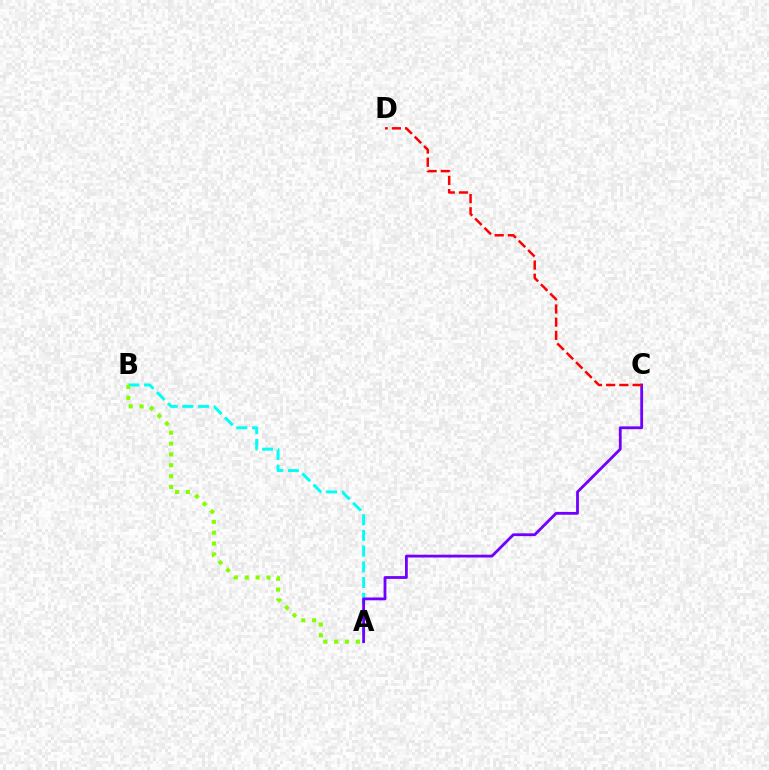{('A', 'B'): [{'color': '#00fff6', 'line_style': 'dashed', 'thickness': 2.14}, {'color': '#84ff00', 'line_style': 'dotted', 'thickness': 2.95}], ('A', 'C'): [{'color': '#7200ff', 'line_style': 'solid', 'thickness': 2.02}], ('C', 'D'): [{'color': '#ff0000', 'line_style': 'dashed', 'thickness': 1.79}]}